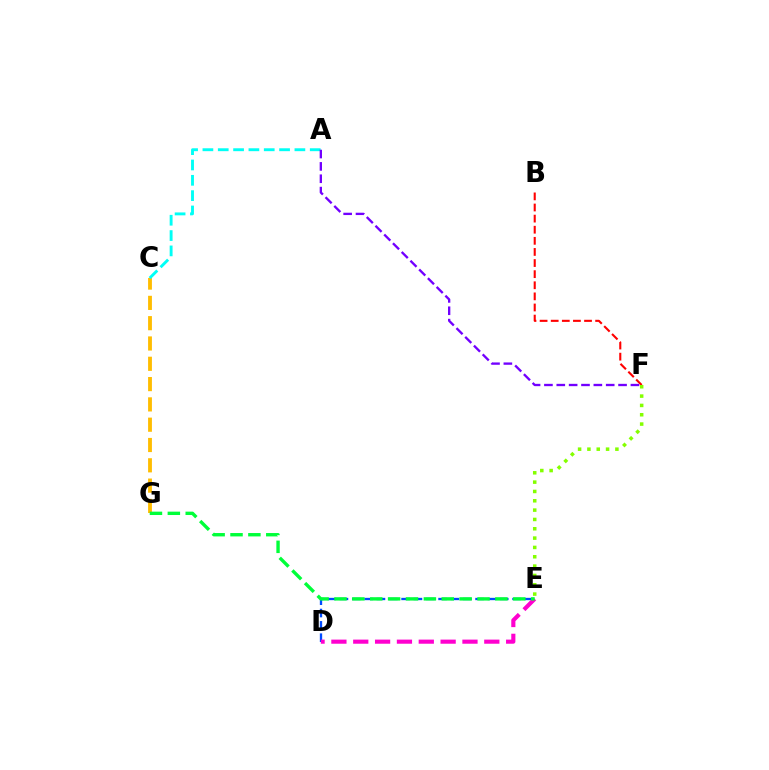{('D', 'E'): [{'color': '#004bff', 'line_style': 'dashed', 'thickness': 1.67}, {'color': '#ff00cf', 'line_style': 'dashed', 'thickness': 2.97}], ('C', 'G'): [{'color': '#ffbd00', 'line_style': 'dashed', 'thickness': 2.76}], ('A', 'C'): [{'color': '#00fff6', 'line_style': 'dashed', 'thickness': 2.08}], ('B', 'F'): [{'color': '#ff0000', 'line_style': 'dashed', 'thickness': 1.51}], ('E', 'F'): [{'color': '#84ff00', 'line_style': 'dotted', 'thickness': 2.53}], ('E', 'G'): [{'color': '#00ff39', 'line_style': 'dashed', 'thickness': 2.43}], ('A', 'F'): [{'color': '#7200ff', 'line_style': 'dashed', 'thickness': 1.68}]}